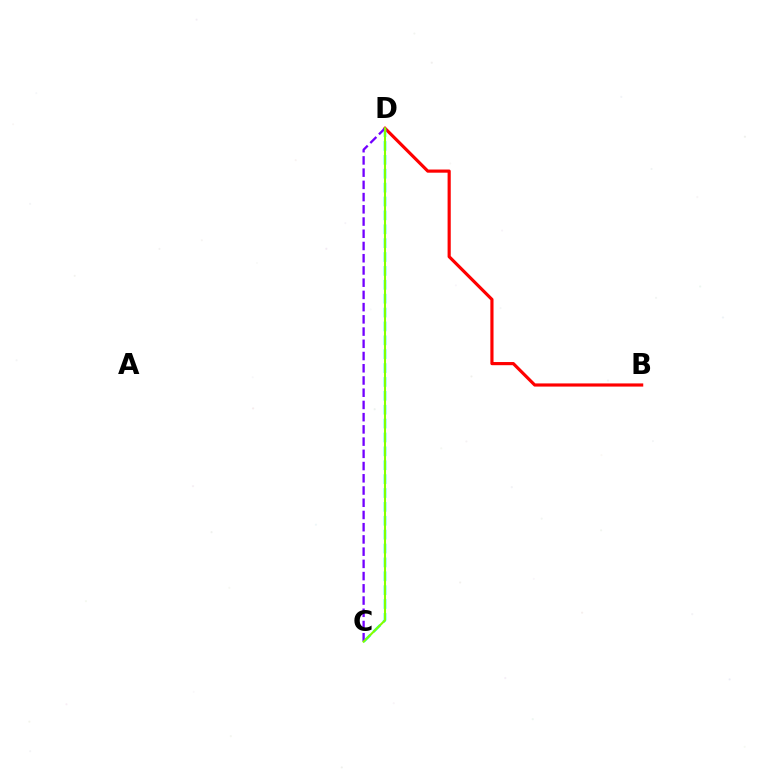{('B', 'D'): [{'color': '#ff0000', 'line_style': 'solid', 'thickness': 2.28}], ('C', 'D'): [{'color': '#00fff6', 'line_style': 'dashed', 'thickness': 1.89}, {'color': '#7200ff', 'line_style': 'dashed', 'thickness': 1.66}, {'color': '#84ff00', 'line_style': 'solid', 'thickness': 1.5}]}